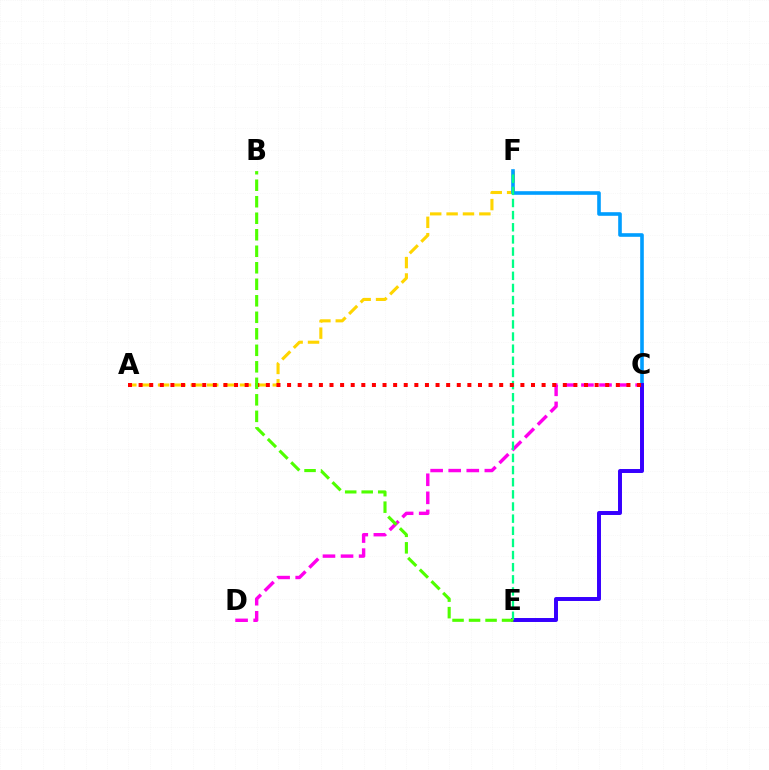{('C', 'D'): [{'color': '#ff00ed', 'line_style': 'dashed', 'thickness': 2.45}], ('A', 'F'): [{'color': '#ffd500', 'line_style': 'dashed', 'thickness': 2.23}], ('C', 'F'): [{'color': '#009eff', 'line_style': 'solid', 'thickness': 2.6}], ('C', 'E'): [{'color': '#3700ff', 'line_style': 'solid', 'thickness': 2.85}], ('E', 'F'): [{'color': '#00ff86', 'line_style': 'dashed', 'thickness': 1.65}], ('A', 'C'): [{'color': '#ff0000', 'line_style': 'dotted', 'thickness': 2.88}], ('B', 'E'): [{'color': '#4fff00', 'line_style': 'dashed', 'thickness': 2.24}]}